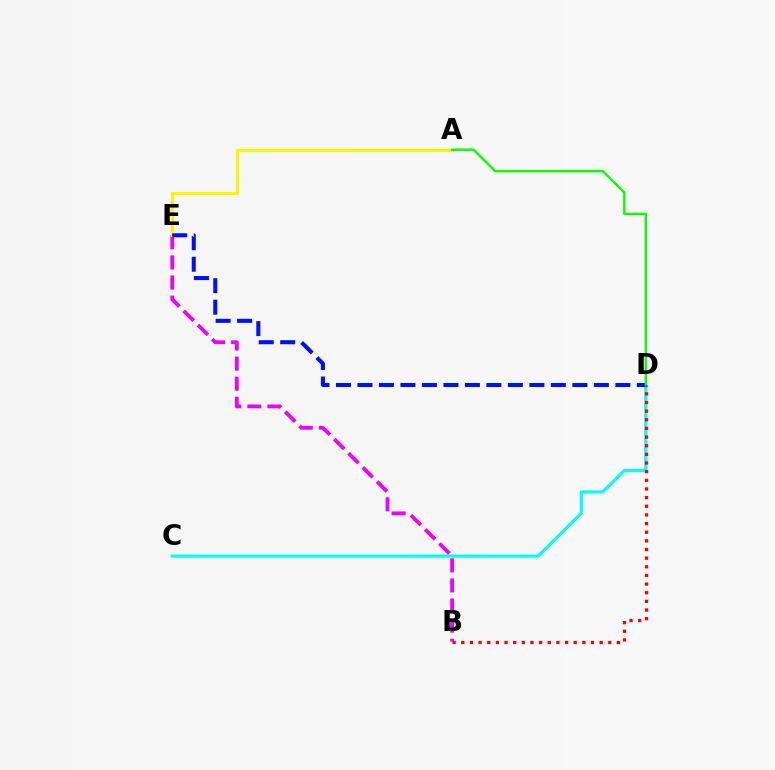{('B', 'E'): [{'color': '#ee00ff', 'line_style': 'dashed', 'thickness': 2.73}], ('C', 'D'): [{'color': '#00fff6', 'line_style': 'solid', 'thickness': 2.24}], ('A', 'E'): [{'color': '#fcf500', 'line_style': 'solid', 'thickness': 2.21}], ('D', 'E'): [{'color': '#0010ff', 'line_style': 'dashed', 'thickness': 2.92}], ('A', 'D'): [{'color': '#08ff00', 'line_style': 'solid', 'thickness': 1.71}], ('B', 'D'): [{'color': '#ff0000', 'line_style': 'dotted', 'thickness': 2.35}]}